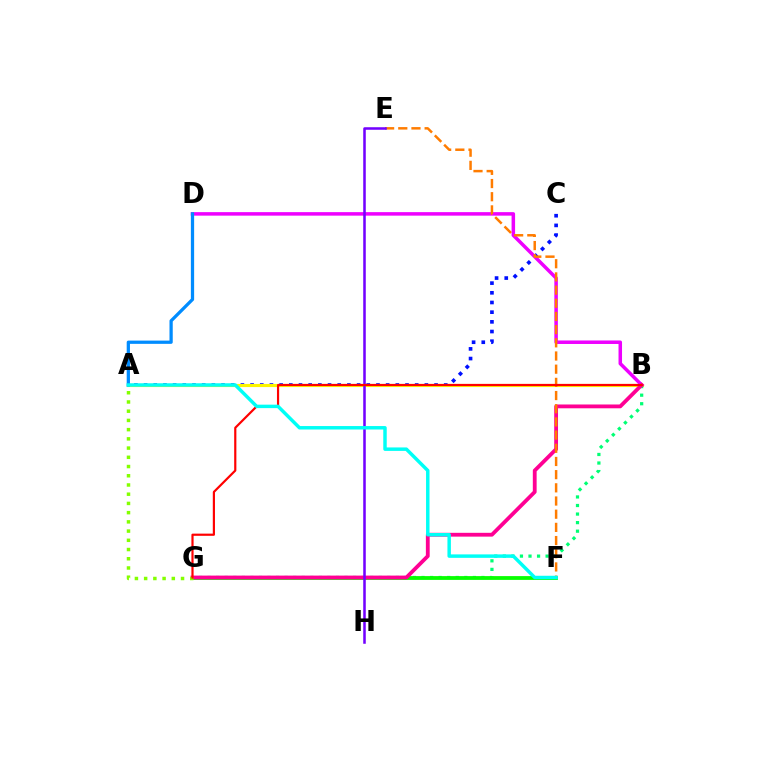{('A', 'C'): [{'color': '#0010ff', 'line_style': 'dotted', 'thickness': 2.63}], ('A', 'B'): [{'color': '#fcf500', 'line_style': 'solid', 'thickness': 2.25}], ('B', 'G'): [{'color': '#00ff74', 'line_style': 'dotted', 'thickness': 2.32}, {'color': '#ff0094', 'line_style': 'solid', 'thickness': 2.74}, {'color': '#ff0000', 'line_style': 'solid', 'thickness': 1.57}], ('F', 'G'): [{'color': '#08ff00', 'line_style': 'solid', 'thickness': 2.73}], ('B', 'D'): [{'color': '#ee00ff', 'line_style': 'solid', 'thickness': 2.53}], ('A', 'D'): [{'color': '#008cff', 'line_style': 'solid', 'thickness': 2.35}], ('E', 'F'): [{'color': '#ff7c00', 'line_style': 'dashed', 'thickness': 1.79}], ('E', 'H'): [{'color': '#7200ff', 'line_style': 'solid', 'thickness': 1.83}], ('A', 'G'): [{'color': '#84ff00', 'line_style': 'dotted', 'thickness': 2.51}], ('A', 'F'): [{'color': '#00fff6', 'line_style': 'solid', 'thickness': 2.49}]}